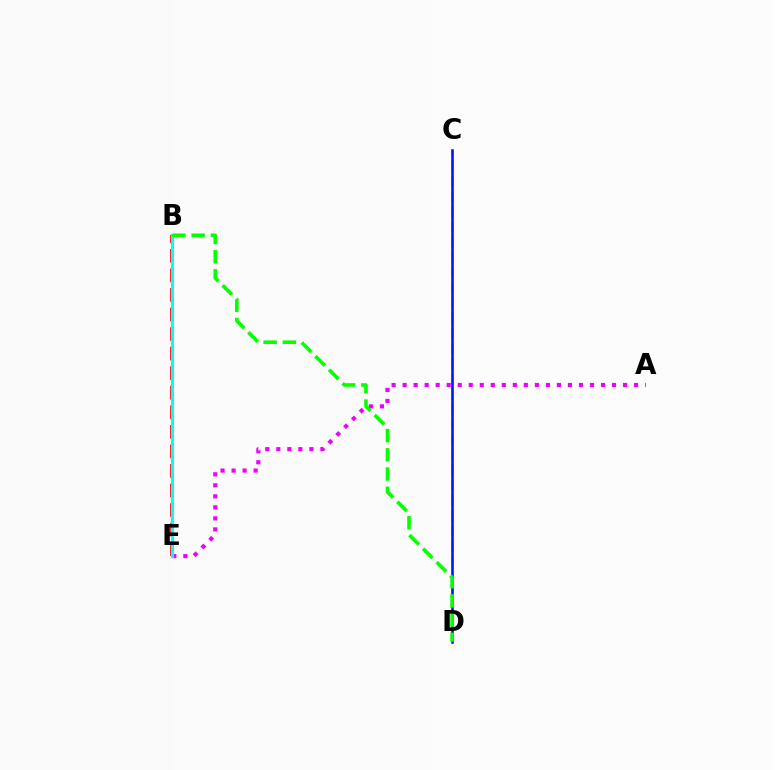{('A', 'E'): [{'color': '#ee00ff', 'line_style': 'dotted', 'thickness': 2.99}], ('B', 'E'): [{'color': '#ff0000', 'line_style': 'dashed', 'thickness': 2.66}, {'color': '#00fff6', 'line_style': 'solid', 'thickness': 2.15}], ('C', 'D'): [{'color': '#fcf500', 'line_style': 'dashed', 'thickness': 2.06}, {'color': '#0010ff', 'line_style': 'solid', 'thickness': 1.83}], ('B', 'D'): [{'color': '#08ff00', 'line_style': 'dashed', 'thickness': 2.61}]}